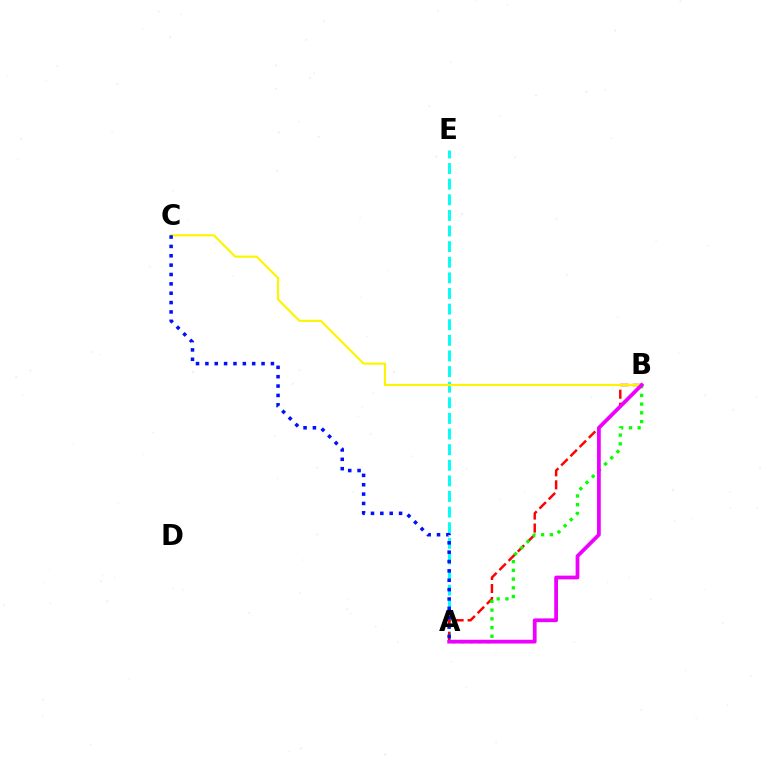{('A', 'E'): [{'color': '#00fff6', 'line_style': 'dashed', 'thickness': 2.12}], ('A', 'B'): [{'color': '#ff0000', 'line_style': 'dashed', 'thickness': 1.77}, {'color': '#08ff00', 'line_style': 'dotted', 'thickness': 2.37}, {'color': '#ee00ff', 'line_style': 'solid', 'thickness': 2.71}], ('B', 'C'): [{'color': '#fcf500', 'line_style': 'solid', 'thickness': 1.55}], ('A', 'C'): [{'color': '#0010ff', 'line_style': 'dotted', 'thickness': 2.54}]}